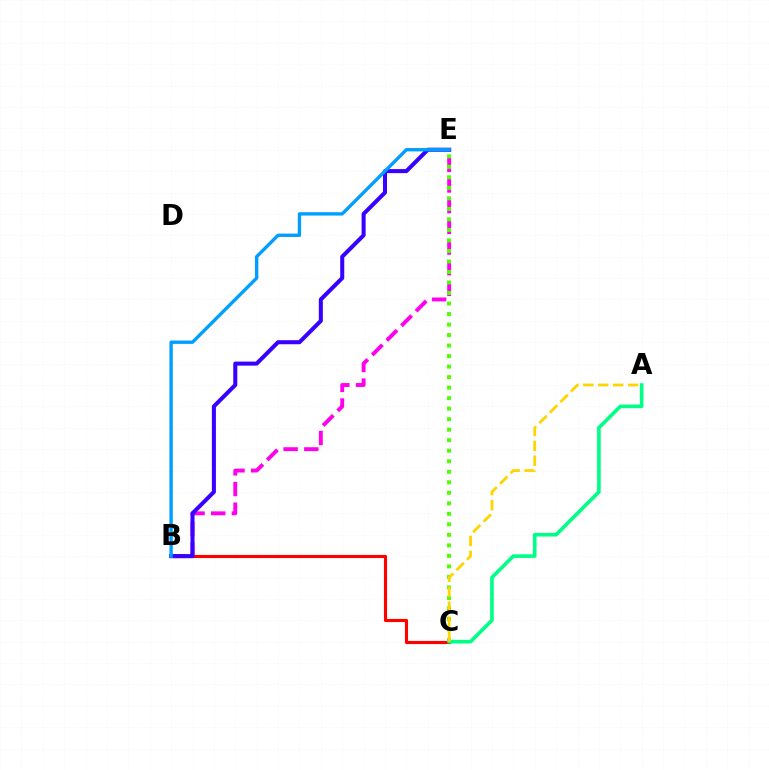{('B', 'E'): [{'color': '#ff00ed', 'line_style': 'dashed', 'thickness': 2.81}, {'color': '#3700ff', 'line_style': 'solid', 'thickness': 2.91}, {'color': '#009eff', 'line_style': 'solid', 'thickness': 2.42}], ('B', 'C'): [{'color': '#ff0000', 'line_style': 'solid', 'thickness': 2.26}], ('C', 'E'): [{'color': '#4fff00', 'line_style': 'dotted', 'thickness': 2.86}], ('A', 'C'): [{'color': '#00ff86', 'line_style': 'solid', 'thickness': 2.62}, {'color': '#ffd500', 'line_style': 'dashed', 'thickness': 2.03}]}